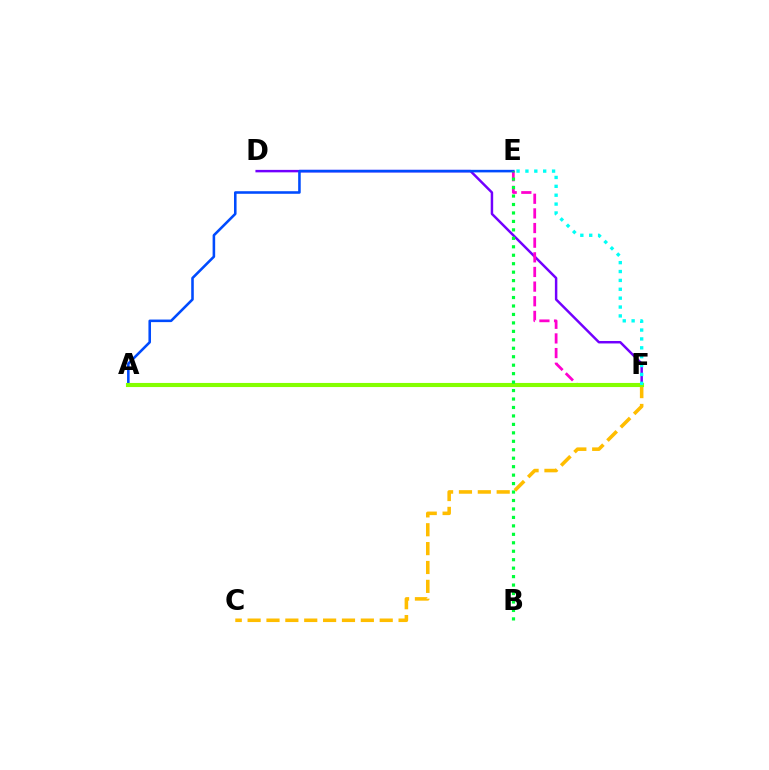{('D', 'F'): [{'color': '#7200ff', 'line_style': 'solid', 'thickness': 1.78}], ('A', 'F'): [{'color': '#ff0000', 'line_style': 'solid', 'thickness': 1.63}, {'color': '#84ff00', 'line_style': 'solid', 'thickness': 2.95}], ('E', 'F'): [{'color': '#ff00cf', 'line_style': 'dashed', 'thickness': 1.99}, {'color': '#00fff6', 'line_style': 'dotted', 'thickness': 2.41}], ('C', 'F'): [{'color': '#ffbd00', 'line_style': 'dashed', 'thickness': 2.56}], ('A', 'E'): [{'color': '#004bff', 'line_style': 'solid', 'thickness': 1.85}], ('B', 'E'): [{'color': '#00ff39', 'line_style': 'dotted', 'thickness': 2.3}]}